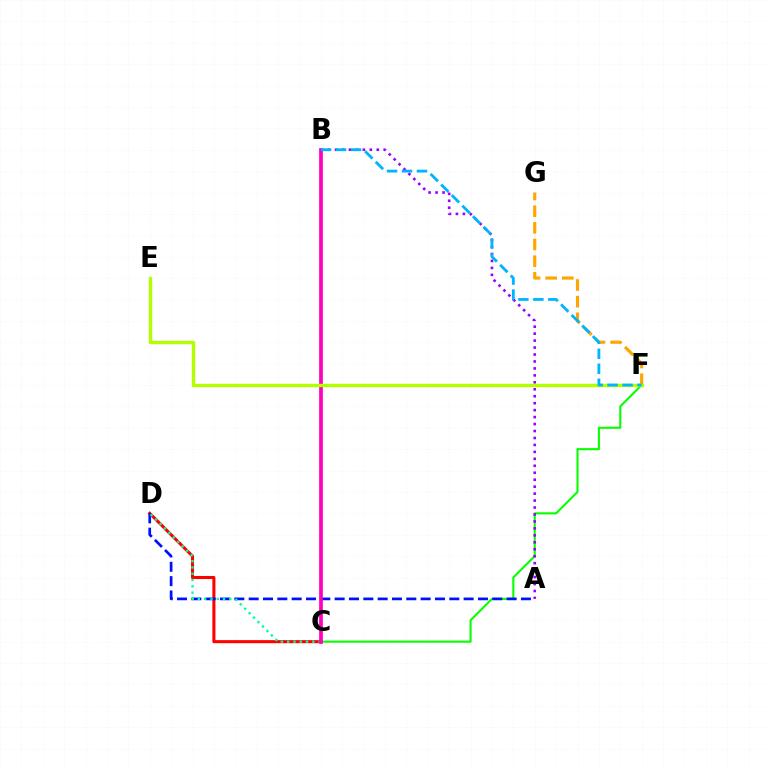{('C', 'F'): [{'color': '#08ff00', 'line_style': 'solid', 'thickness': 1.51}], ('C', 'D'): [{'color': '#ff0000', 'line_style': 'solid', 'thickness': 2.21}, {'color': '#00ff9d', 'line_style': 'dotted', 'thickness': 1.71}], ('F', 'G'): [{'color': '#ffa500', 'line_style': 'dashed', 'thickness': 2.26}], ('A', 'D'): [{'color': '#0010ff', 'line_style': 'dashed', 'thickness': 1.95}], ('B', 'C'): [{'color': '#ff00bd', 'line_style': 'solid', 'thickness': 2.68}], ('A', 'B'): [{'color': '#9b00ff', 'line_style': 'dotted', 'thickness': 1.89}], ('E', 'F'): [{'color': '#b3ff00', 'line_style': 'solid', 'thickness': 2.44}], ('B', 'F'): [{'color': '#00b5ff', 'line_style': 'dashed', 'thickness': 2.03}]}